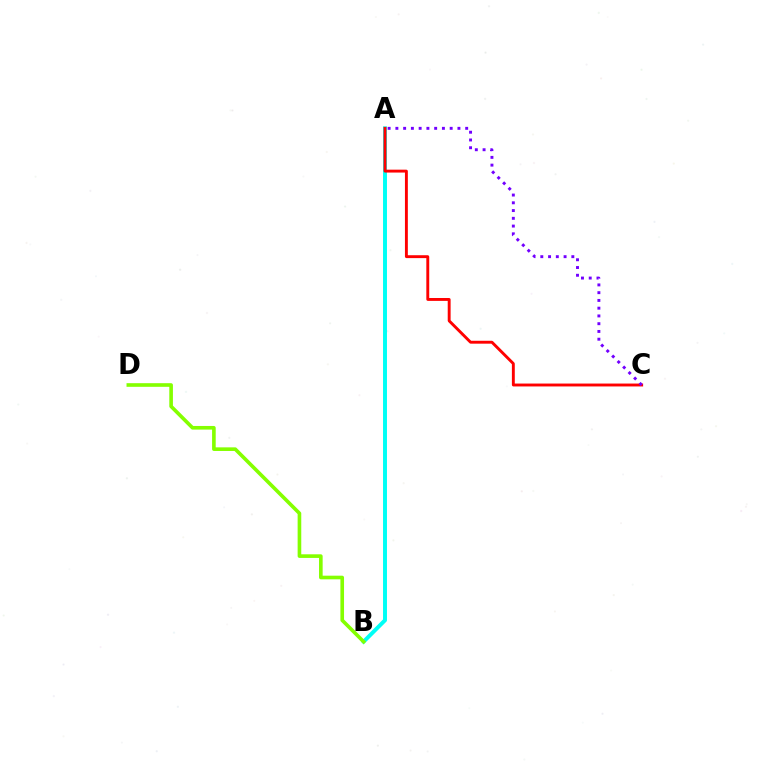{('A', 'B'): [{'color': '#00fff6', 'line_style': 'solid', 'thickness': 2.84}], ('A', 'C'): [{'color': '#ff0000', 'line_style': 'solid', 'thickness': 2.09}, {'color': '#7200ff', 'line_style': 'dotted', 'thickness': 2.11}], ('B', 'D'): [{'color': '#84ff00', 'line_style': 'solid', 'thickness': 2.61}]}